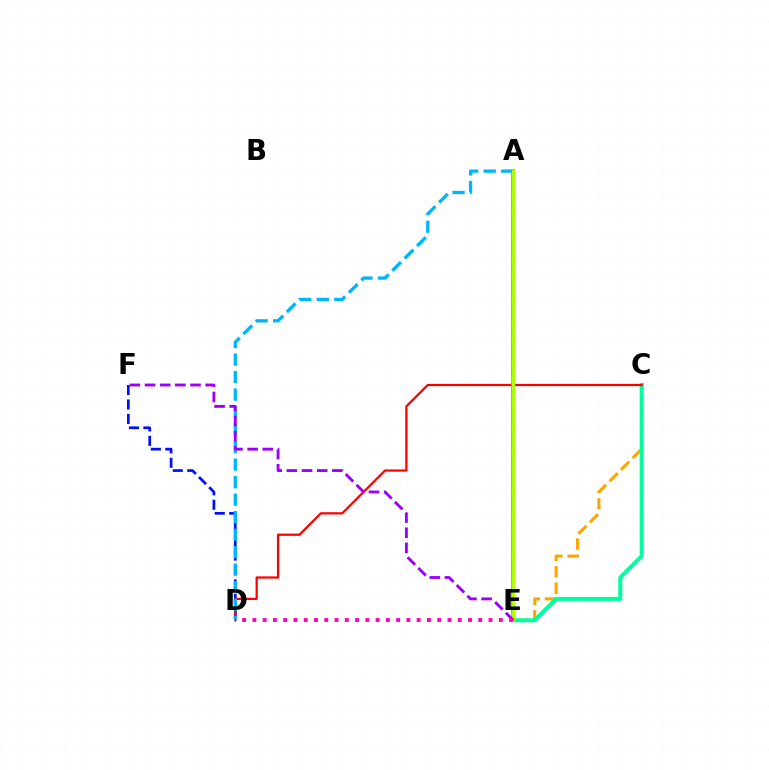{('C', 'E'): [{'color': '#ffa500', 'line_style': 'dashed', 'thickness': 2.22}, {'color': '#00ff9d', 'line_style': 'solid', 'thickness': 2.88}], ('D', 'F'): [{'color': '#0010ff', 'line_style': 'dashed', 'thickness': 1.96}], ('C', 'D'): [{'color': '#ff0000', 'line_style': 'solid', 'thickness': 1.61}], ('A', 'D'): [{'color': '#00b5ff', 'line_style': 'dashed', 'thickness': 2.38}], ('A', 'E'): [{'color': '#08ff00', 'line_style': 'solid', 'thickness': 2.62}, {'color': '#b3ff00', 'line_style': 'solid', 'thickness': 2.08}], ('E', 'F'): [{'color': '#9b00ff', 'line_style': 'dashed', 'thickness': 2.06}], ('D', 'E'): [{'color': '#ff00bd', 'line_style': 'dotted', 'thickness': 2.79}]}